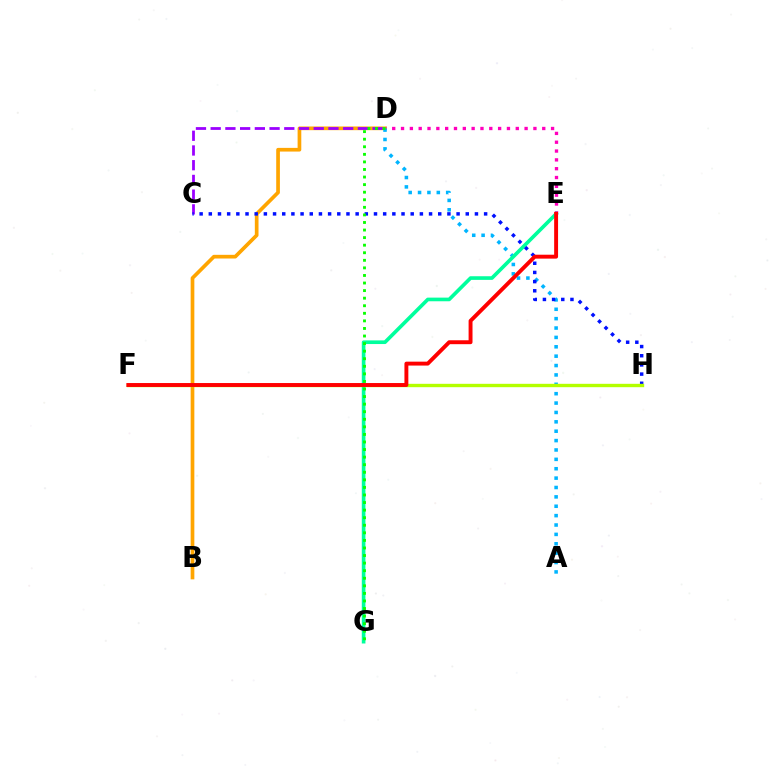{('B', 'D'): [{'color': '#ffa500', 'line_style': 'solid', 'thickness': 2.66}], ('D', 'E'): [{'color': '#ff00bd', 'line_style': 'dotted', 'thickness': 2.4}], ('A', 'D'): [{'color': '#00b5ff', 'line_style': 'dotted', 'thickness': 2.55}], ('C', 'D'): [{'color': '#9b00ff', 'line_style': 'dashed', 'thickness': 2.0}], ('E', 'G'): [{'color': '#00ff9d', 'line_style': 'solid', 'thickness': 2.62}], ('C', 'H'): [{'color': '#0010ff', 'line_style': 'dotted', 'thickness': 2.49}], ('F', 'H'): [{'color': '#b3ff00', 'line_style': 'solid', 'thickness': 2.43}], ('D', 'G'): [{'color': '#08ff00', 'line_style': 'dotted', 'thickness': 2.06}], ('E', 'F'): [{'color': '#ff0000', 'line_style': 'solid', 'thickness': 2.82}]}